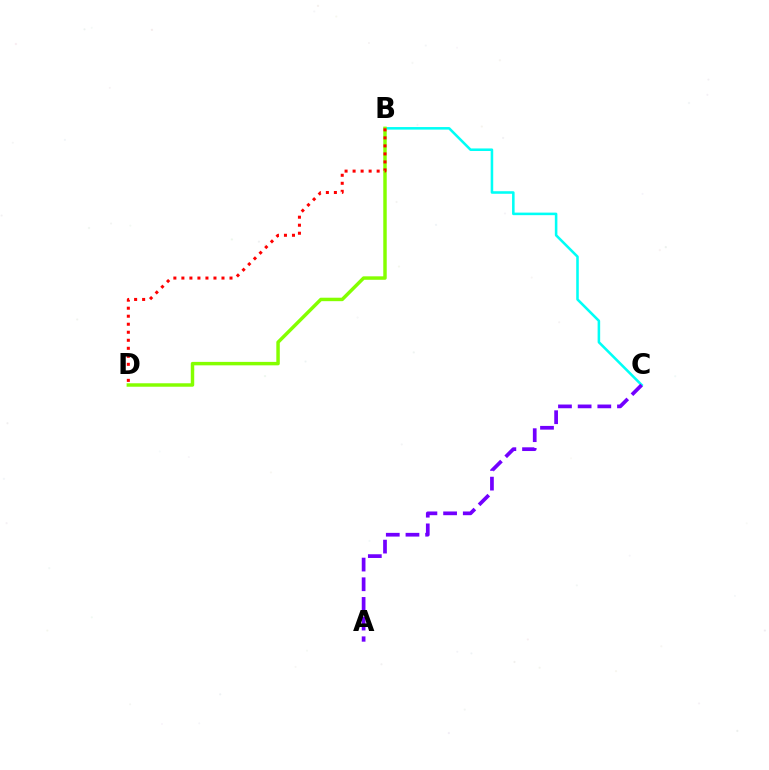{('B', 'C'): [{'color': '#00fff6', 'line_style': 'solid', 'thickness': 1.84}], ('B', 'D'): [{'color': '#84ff00', 'line_style': 'solid', 'thickness': 2.49}, {'color': '#ff0000', 'line_style': 'dotted', 'thickness': 2.18}], ('A', 'C'): [{'color': '#7200ff', 'line_style': 'dashed', 'thickness': 2.67}]}